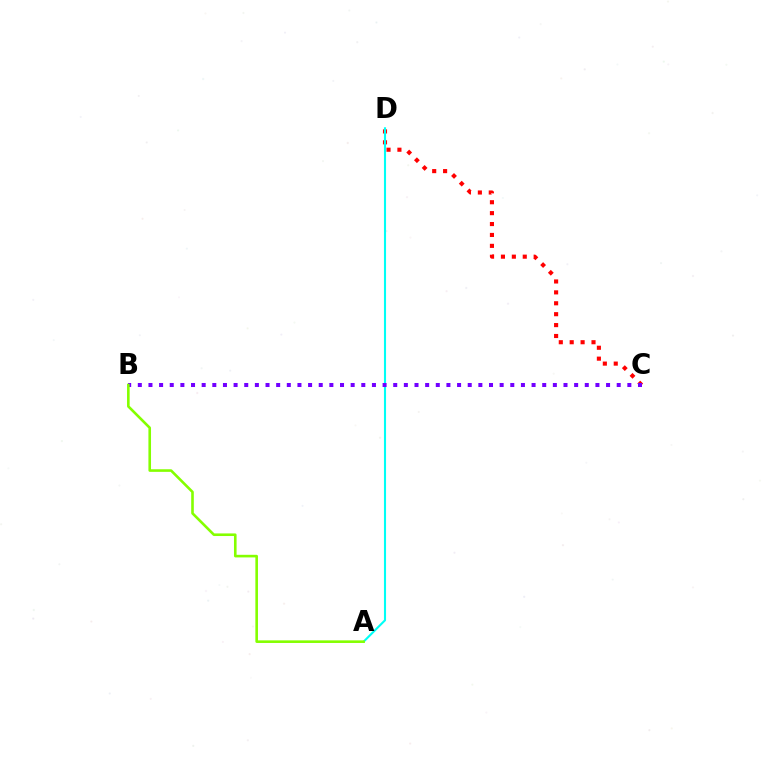{('C', 'D'): [{'color': '#ff0000', 'line_style': 'dotted', 'thickness': 2.96}], ('A', 'D'): [{'color': '#00fff6', 'line_style': 'solid', 'thickness': 1.51}], ('B', 'C'): [{'color': '#7200ff', 'line_style': 'dotted', 'thickness': 2.89}], ('A', 'B'): [{'color': '#84ff00', 'line_style': 'solid', 'thickness': 1.88}]}